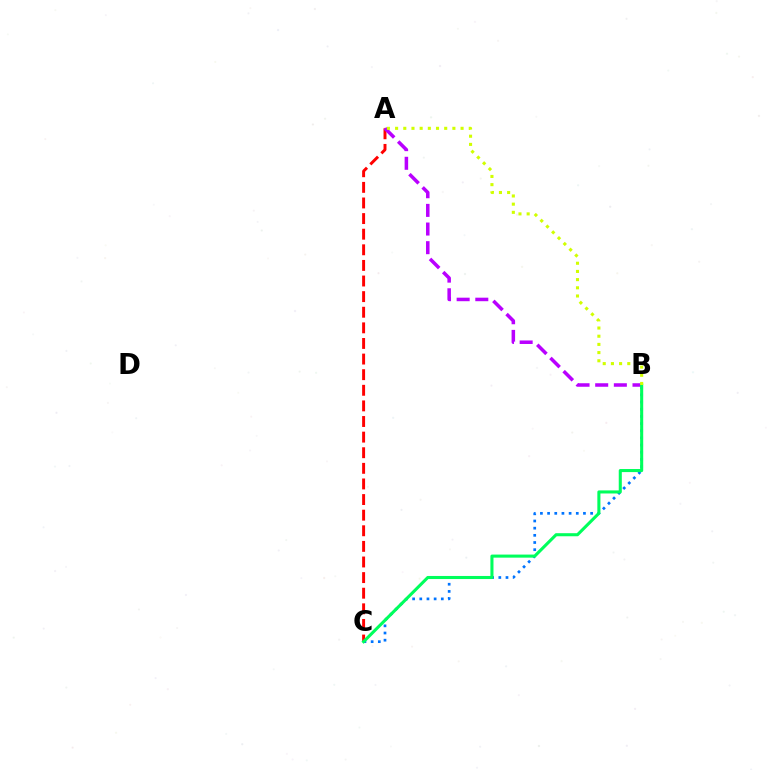{('B', 'C'): [{'color': '#0074ff', 'line_style': 'dotted', 'thickness': 1.95}, {'color': '#00ff5c', 'line_style': 'solid', 'thickness': 2.21}], ('A', 'C'): [{'color': '#ff0000', 'line_style': 'dashed', 'thickness': 2.12}], ('A', 'B'): [{'color': '#b900ff', 'line_style': 'dashed', 'thickness': 2.53}, {'color': '#d1ff00', 'line_style': 'dotted', 'thickness': 2.22}]}